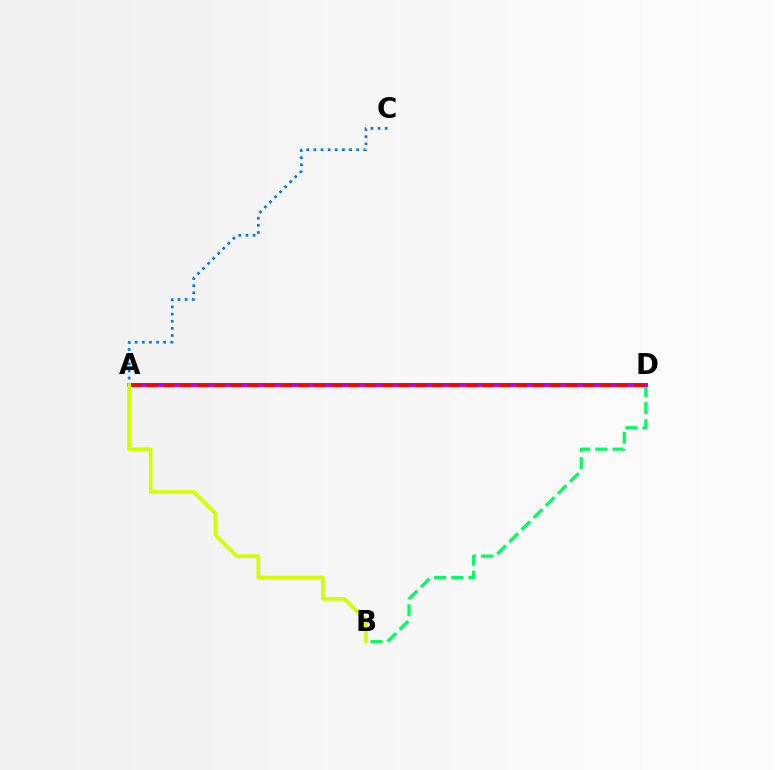{('A', 'C'): [{'color': '#0074ff', 'line_style': 'dotted', 'thickness': 1.94}], ('B', 'D'): [{'color': '#00ff5c', 'line_style': 'dashed', 'thickness': 2.32}], ('A', 'D'): [{'color': '#b900ff', 'line_style': 'solid', 'thickness': 2.87}, {'color': '#ff0000', 'line_style': 'dashed', 'thickness': 2.28}], ('A', 'B'): [{'color': '#d1ff00', 'line_style': 'solid', 'thickness': 2.62}]}